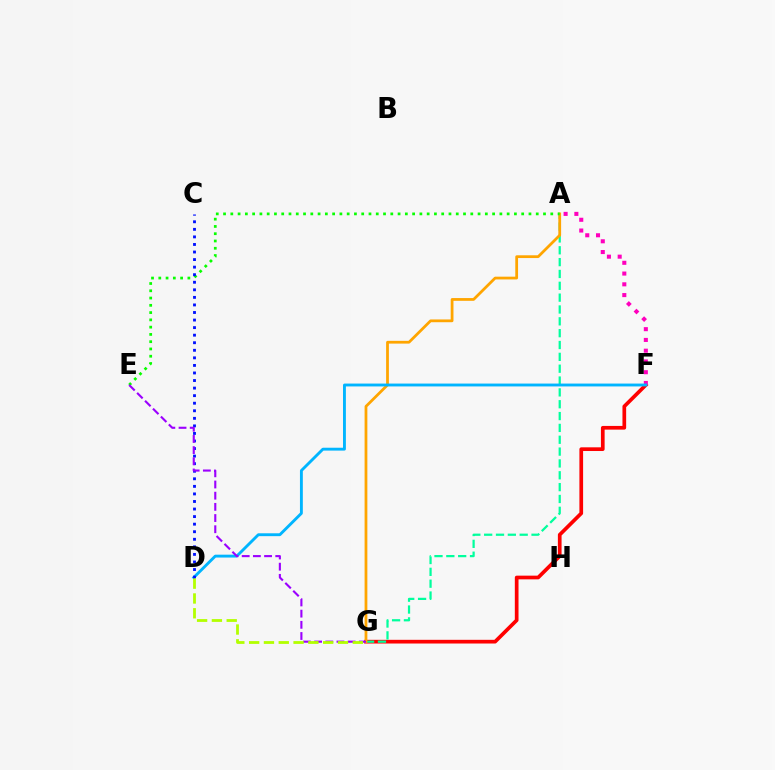{('F', 'G'): [{'color': '#ff0000', 'line_style': 'solid', 'thickness': 2.66}], ('A', 'G'): [{'color': '#00ff9d', 'line_style': 'dashed', 'thickness': 1.61}, {'color': '#ffa500', 'line_style': 'solid', 'thickness': 1.99}], ('A', 'F'): [{'color': '#ff00bd', 'line_style': 'dotted', 'thickness': 2.92}], ('D', 'F'): [{'color': '#00b5ff', 'line_style': 'solid', 'thickness': 2.07}], ('A', 'E'): [{'color': '#08ff00', 'line_style': 'dotted', 'thickness': 1.98}], ('C', 'D'): [{'color': '#0010ff', 'line_style': 'dotted', 'thickness': 2.05}], ('E', 'G'): [{'color': '#9b00ff', 'line_style': 'dashed', 'thickness': 1.52}], ('D', 'G'): [{'color': '#b3ff00', 'line_style': 'dashed', 'thickness': 2.01}]}